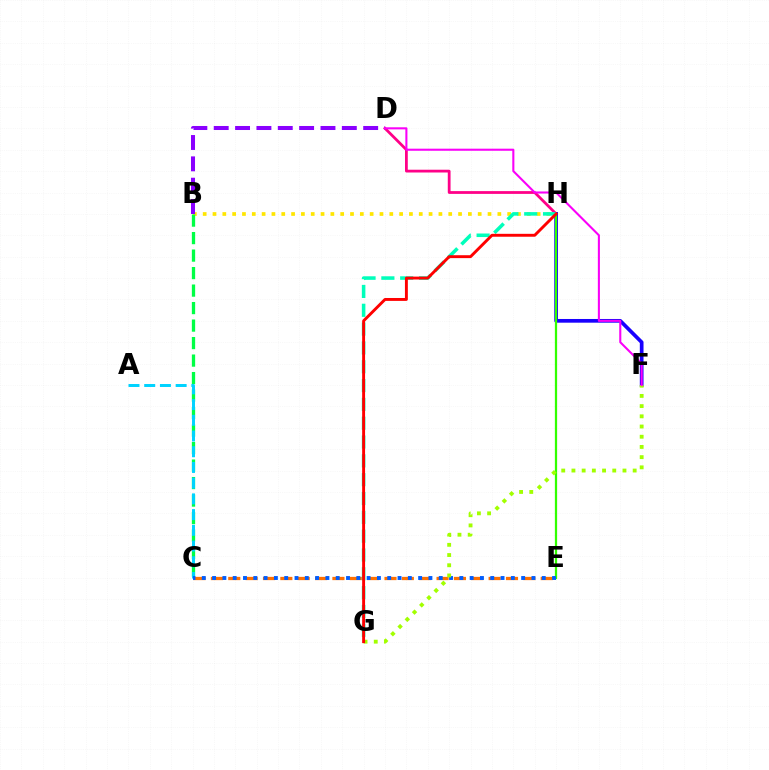{('D', 'H'): [{'color': '#ff0088', 'line_style': 'solid', 'thickness': 2.0}], ('F', 'H'): [{'color': '#1900ff', 'line_style': 'solid', 'thickness': 2.67}], ('E', 'H'): [{'color': '#31ff00', 'line_style': 'solid', 'thickness': 1.61}], ('B', 'H'): [{'color': '#ffe600', 'line_style': 'dotted', 'thickness': 2.67}], ('B', 'C'): [{'color': '#00ff45', 'line_style': 'dashed', 'thickness': 2.38}], ('B', 'D'): [{'color': '#8a00ff', 'line_style': 'dashed', 'thickness': 2.9}], ('C', 'E'): [{'color': '#ff7000', 'line_style': 'dashed', 'thickness': 2.36}, {'color': '#005dff', 'line_style': 'dotted', 'thickness': 2.8}], ('A', 'C'): [{'color': '#00d3ff', 'line_style': 'dashed', 'thickness': 2.14}], ('F', 'G'): [{'color': '#a2ff00', 'line_style': 'dotted', 'thickness': 2.77}], ('G', 'H'): [{'color': '#00ffbb', 'line_style': 'dashed', 'thickness': 2.56}, {'color': '#ff0000', 'line_style': 'solid', 'thickness': 2.1}], ('D', 'F'): [{'color': '#fa00f9', 'line_style': 'solid', 'thickness': 1.5}]}